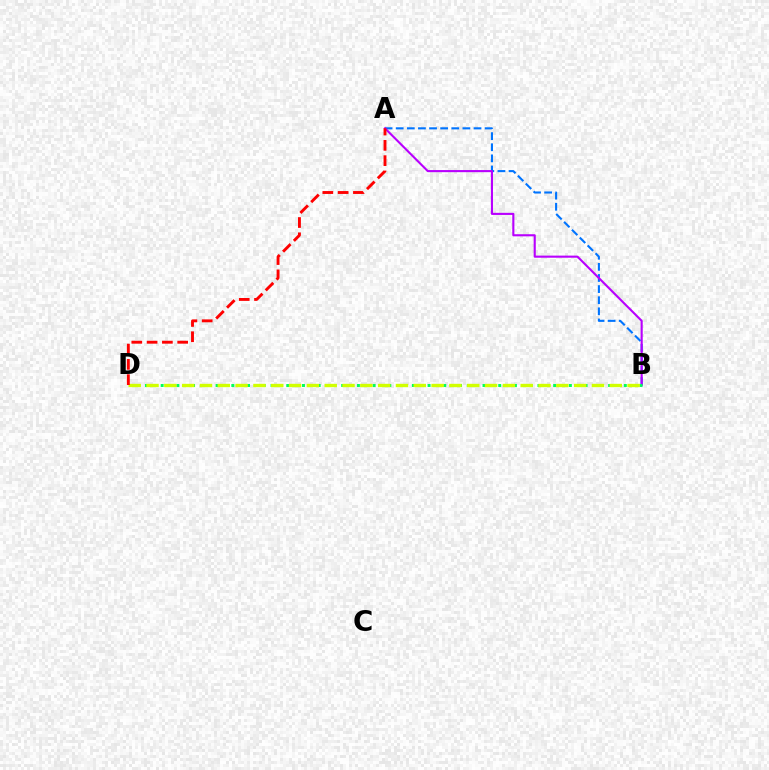{('A', 'B'): [{'color': '#0074ff', 'line_style': 'dashed', 'thickness': 1.51}, {'color': '#b900ff', 'line_style': 'solid', 'thickness': 1.52}], ('B', 'D'): [{'color': '#00ff5c', 'line_style': 'dotted', 'thickness': 2.13}, {'color': '#d1ff00', 'line_style': 'dashed', 'thickness': 2.42}], ('A', 'D'): [{'color': '#ff0000', 'line_style': 'dashed', 'thickness': 2.08}]}